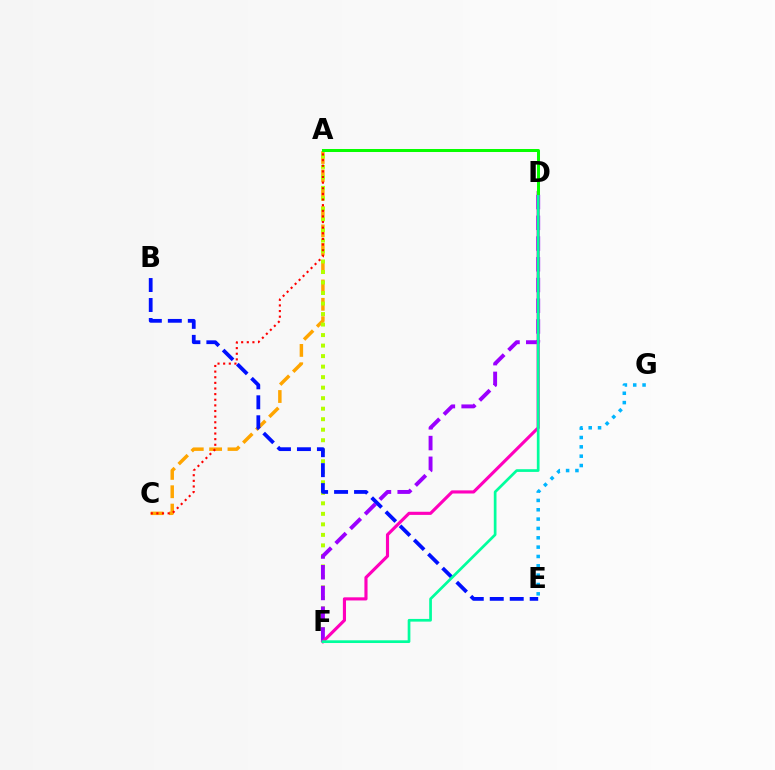{('A', 'C'): [{'color': '#ffa500', 'line_style': 'dashed', 'thickness': 2.49}, {'color': '#ff0000', 'line_style': 'dotted', 'thickness': 1.53}], ('E', 'G'): [{'color': '#00b5ff', 'line_style': 'dotted', 'thickness': 2.54}], ('A', 'F'): [{'color': '#b3ff00', 'line_style': 'dotted', 'thickness': 2.86}], ('D', 'F'): [{'color': '#9b00ff', 'line_style': 'dashed', 'thickness': 2.82}, {'color': '#ff00bd', 'line_style': 'solid', 'thickness': 2.26}, {'color': '#00ff9d', 'line_style': 'solid', 'thickness': 1.95}], ('B', 'E'): [{'color': '#0010ff', 'line_style': 'dashed', 'thickness': 2.71}], ('A', 'D'): [{'color': '#08ff00', 'line_style': 'solid', 'thickness': 2.16}]}